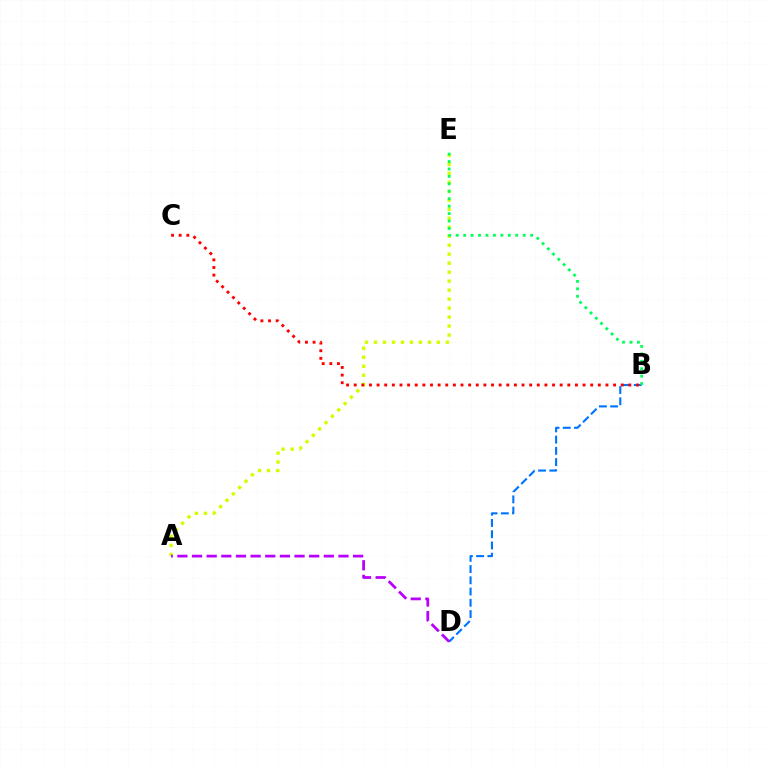{('B', 'D'): [{'color': '#0074ff', 'line_style': 'dashed', 'thickness': 1.53}], ('A', 'E'): [{'color': '#d1ff00', 'line_style': 'dotted', 'thickness': 2.44}], ('B', 'E'): [{'color': '#00ff5c', 'line_style': 'dotted', 'thickness': 2.02}], ('B', 'C'): [{'color': '#ff0000', 'line_style': 'dotted', 'thickness': 2.07}], ('A', 'D'): [{'color': '#b900ff', 'line_style': 'dashed', 'thickness': 1.99}]}